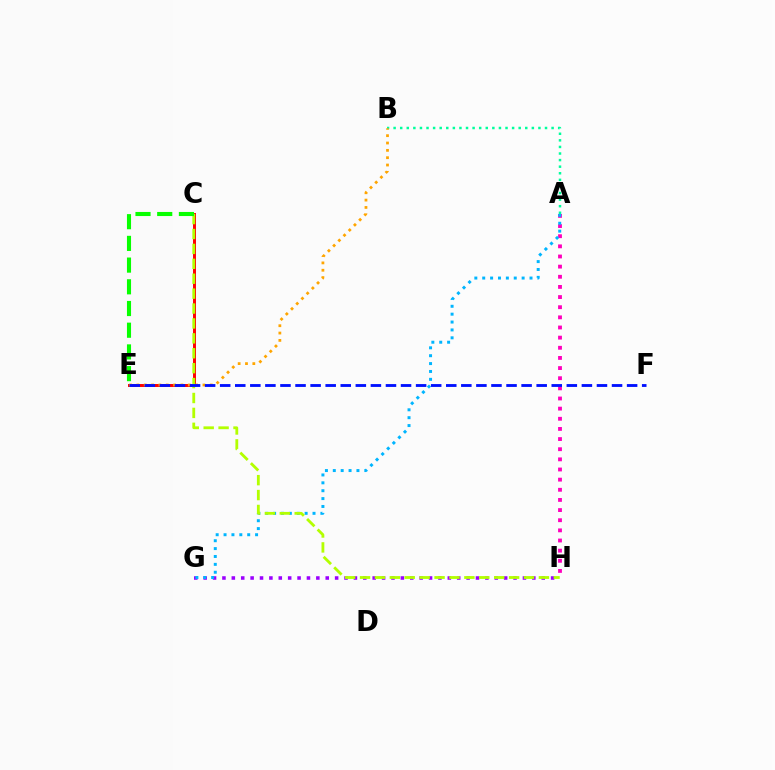{('G', 'H'): [{'color': '#9b00ff', 'line_style': 'dotted', 'thickness': 2.55}], ('C', 'E'): [{'color': '#ff0000', 'line_style': 'solid', 'thickness': 2.13}, {'color': '#08ff00', 'line_style': 'dashed', 'thickness': 2.95}], ('A', 'H'): [{'color': '#ff00bd', 'line_style': 'dotted', 'thickness': 2.76}], ('A', 'B'): [{'color': '#00ff9d', 'line_style': 'dotted', 'thickness': 1.79}], ('A', 'G'): [{'color': '#00b5ff', 'line_style': 'dotted', 'thickness': 2.14}], ('B', 'E'): [{'color': '#ffa500', 'line_style': 'dotted', 'thickness': 1.99}], ('C', 'H'): [{'color': '#b3ff00', 'line_style': 'dashed', 'thickness': 2.03}], ('E', 'F'): [{'color': '#0010ff', 'line_style': 'dashed', 'thickness': 2.05}]}